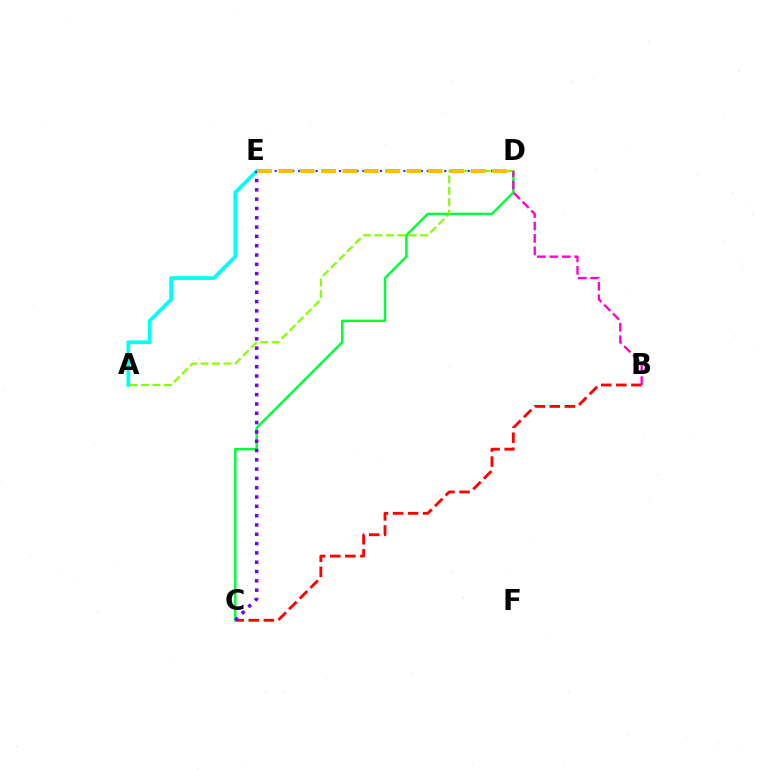{('B', 'C'): [{'color': '#ff0000', 'line_style': 'dashed', 'thickness': 2.05}], ('A', 'E'): [{'color': '#00fff6', 'line_style': 'solid', 'thickness': 2.71}], ('C', 'D'): [{'color': '#00ff39', 'line_style': 'solid', 'thickness': 1.75}], ('C', 'E'): [{'color': '#7200ff', 'line_style': 'dotted', 'thickness': 2.53}], ('D', 'E'): [{'color': '#004bff', 'line_style': 'dotted', 'thickness': 1.59}, {'color': '#ffbd00', 'line_style': 'dashed', 'thickness': 2.9}], ('A', 'D'): [{'color': '#84ff00', 'line_style': 'dashed', 'thickness': 1.55}], ('B', 'D'): [{'color': '#ff00cf', 'line_style': 'dashed', 'thickness': 1.69}]}